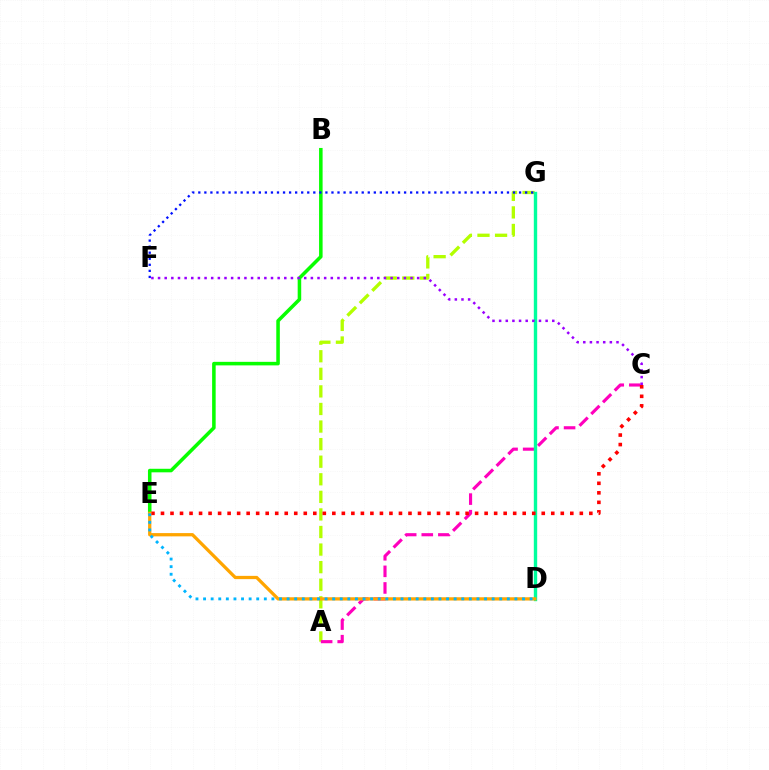{('A', 'G'): [{'color': '#b3ff00', 'line_style': 'dashed', 'thickness': 2.39}], ('B', 'E'): [{'color': '#08ff00', 'line_style': 'solid', 'thickness': 2.55}], ('A', 'C'): [{'color': '#ff00bd', 'line_style': 'dashed', 'thickness': 2.25}], ('D', 'G'): [{'color': '#00ff9d', 'line_style': 'solid', 'thickness': 2.44}], ('F', 'G'): [{'color': '#0010ff', 'line_style': 'dotted', 'thickness': 1.64}], ('C', 'F'): [{'color': '#9b00ff', 'line_style': 'dotted', 'thickness': 1.81}], ('C', 'E'): [{'color': '#ff0000', 'line_style': 'dotted', 'thickness': 2.59}], ('D', 'E'): [{'color': '#ffa500', 'line_style': 'solid', 'thickness': 2.35}, {'color': '#00b5ff', 'line_style': 'dotted', 'thickness': 2.06}]}